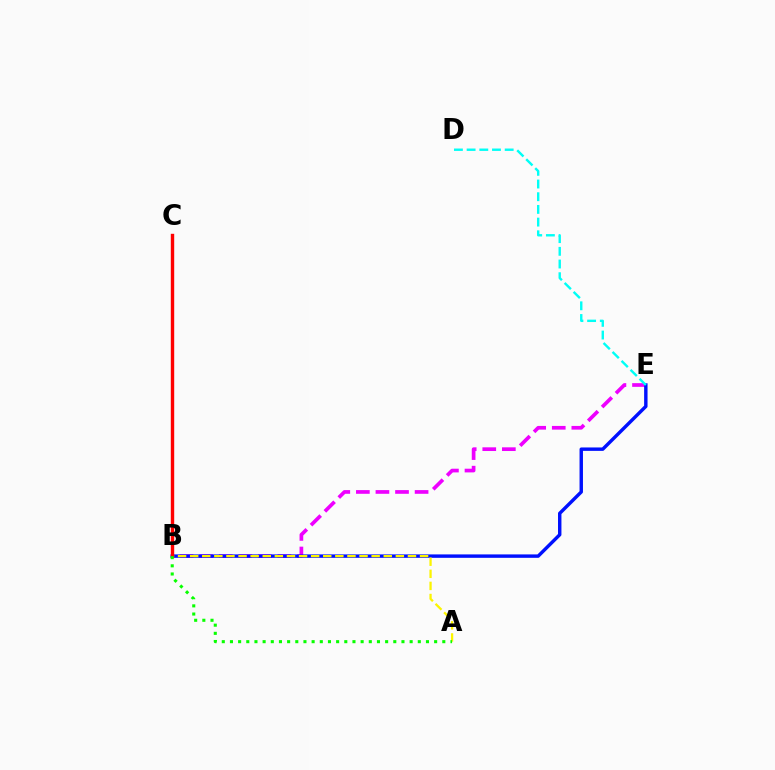{('B', 'E'): [{'color': '#ee00ff', 'line_style': 'dashed', 'thickness': 2.66}, {'color': '#0010ff', 'line_style': 'solid', 'thickness': 2.46}], ('A', 'B'): [{'color': '#fcf500', 'line_style': 'dashed', 'thickness': 1.64}, {'color': '#08ff00', 'line_style': 'dotted', 'thickness': 2.22}], ('B', 'C'): [{'color': '#ff0000', 'line_style': 'solid', 'thickness': 2.45}], ('D', 'E'): [{'color': '#00fff6', 'line_style': 'dashed', 'thickness': 1.72}]}